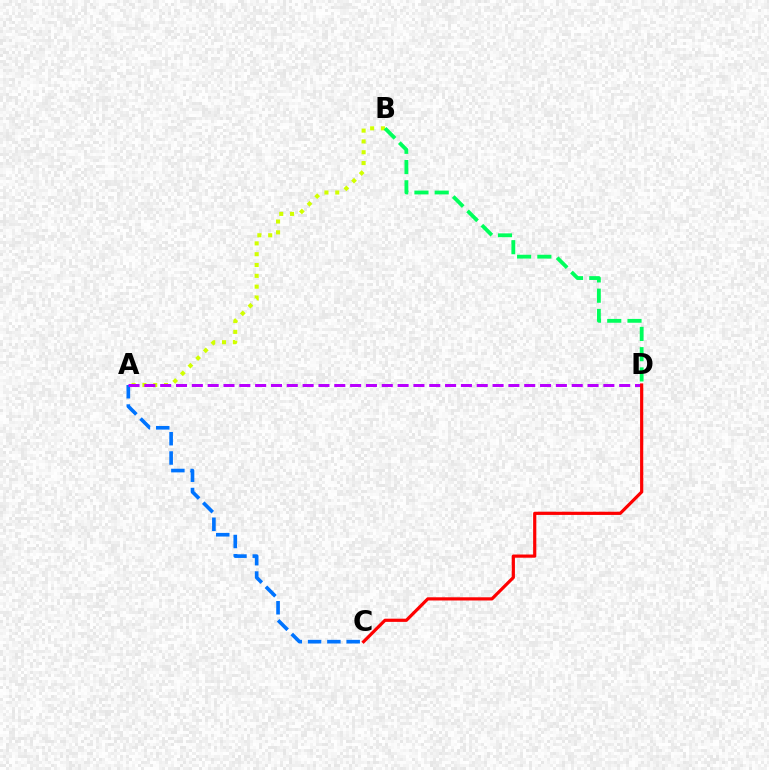{('A', 'C'): [{'color': '#0074ff', 'line_style': 'dashed', 'thickness': 2.62}], ('A', 'B'): [{'color': '#d1ff00', 'line_style': 'dotted', 'thickness': 2.94}], ('B', 'D'): [{'color': '#00ff5c', 'line_style': 'dashed', 'thickness': 2.75}], ('A', 'D'): [{'color': '#b900ff', 'line_style': 'dashed', 'thickness': 2.15}], ('C', 'D'): [{'color': '#ff0000', 'line_style': 'solid', 'thickness': 2.3}]}